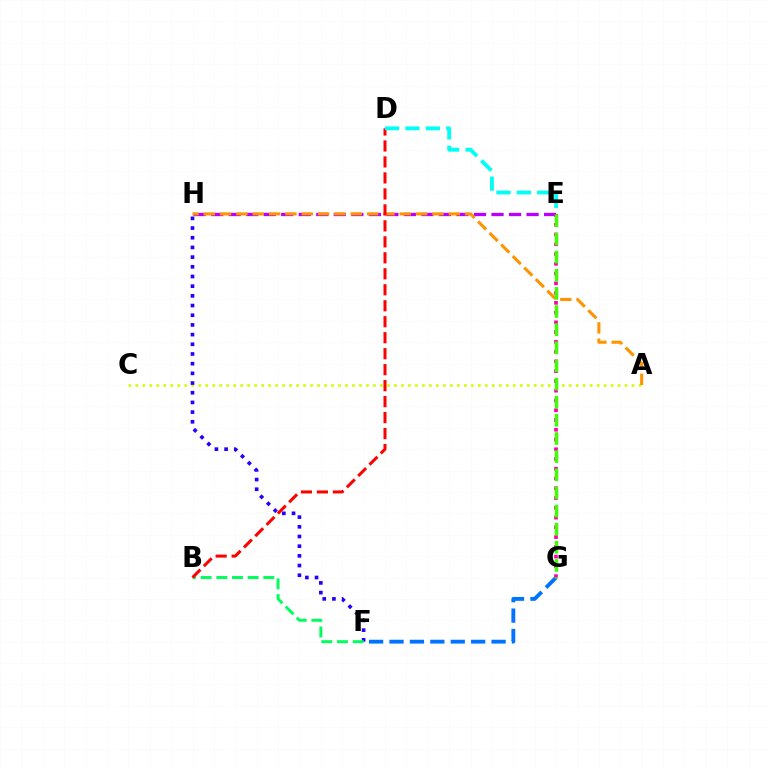{('A', 'C'): [{'color': '#d1ff00', 'line_style': 'dotted', 'thickness': 1.9}], ('E', 'H'): [{'color': '#b900ff', 'line_style': 'dashed', 'thickness': 2.38}], ('F', 'H'): [{'color': '#2500ff', 'line_style': 'dotted', 'thickness': 2.63}], ('F', 'G'): [{'color': '#0074ff', 'line_style': 'dashed', 'thickness': 2.77}], ('B', 'F'): [{'color': '#00ff5c', 'line_style': 'dashed', 'thickness': 2.13}], ('A', 'H'): [{'color': '#ff9400', 'line_style': 'dashed', 'thickness': 2.22}], ('E', 'G'): [{'color': '#ff00ac', 'line_style': 'dotted', 'thickness': 2.65}, {'color': '#3dff00', 'line_style': 'dashed', 'thickness': 2.46}], ('B', 'D'): [{'color': '#ff0000', 'line_style': 'dashed', 'thickness': 2.17}], ('D', 'E'): [{'color': '#00fff6', 'line_style': 'dashed', 'thickness': 2.77}]}